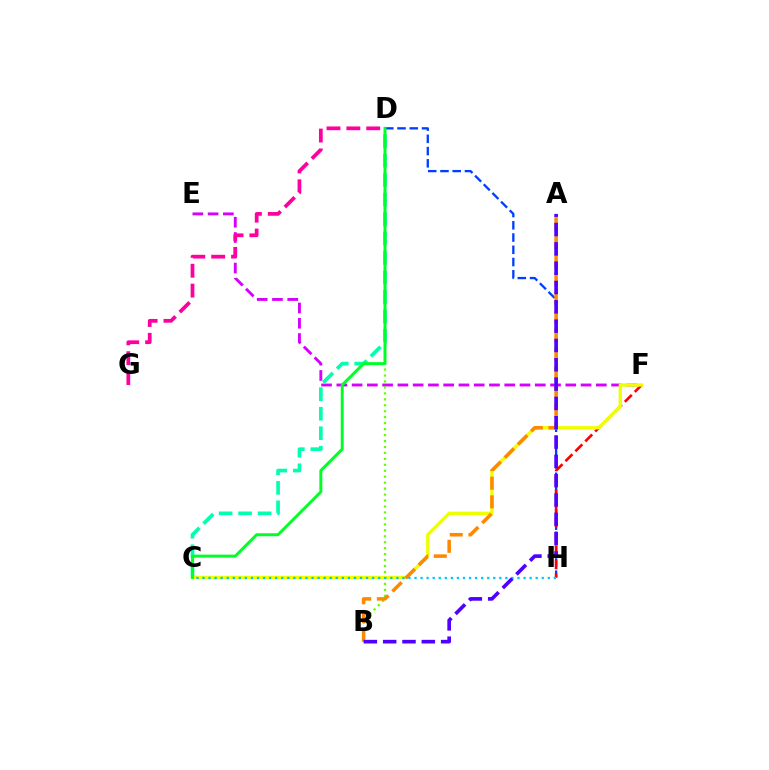{('E', 'F'): [{'color': '#d600ff', 'line_style': 'dashed', 'thickness': 2.07}], ('C', 'D'): [{'color': '#00ffaf', 'line_style': 'dashed', 'thickness': 2.65}, {'color': '#00ff27', 'line_style': 'solid', 'thickness': 2.13}], ('B', 'D'): [{'color': '#66ff00', 'line_style': 'dotted', 'thickness': 1.62}], ('D', 'H'): [{'color': '#003fff', 'line_style': 'dashed', 'thickness': 1.66}], ('F', 'H'): [{'color': '#ff0000', 'line_style': 'dashed', 'thickness': 1.9}], ('C', 'F'): [{'color': '#eeff00', 'line_style': 'solid', 'thickness': 2.42}], ('A', 'B'): [{'color': '#ff8800', 'line_style': 'dashed', 'thickness': 2.54}, {'color': '#4f00ff', 'line_style': 'dashed', 'thickness': 2.62}], ('D', 'G'): [{'color': '#ff00a0', 'line_style': 'dashed', 'thickness': 2.7}], ('C', 'H'): [{'color': '#00c7ff', 'line_style': 'dotted', 'thickness': 1.65}]}